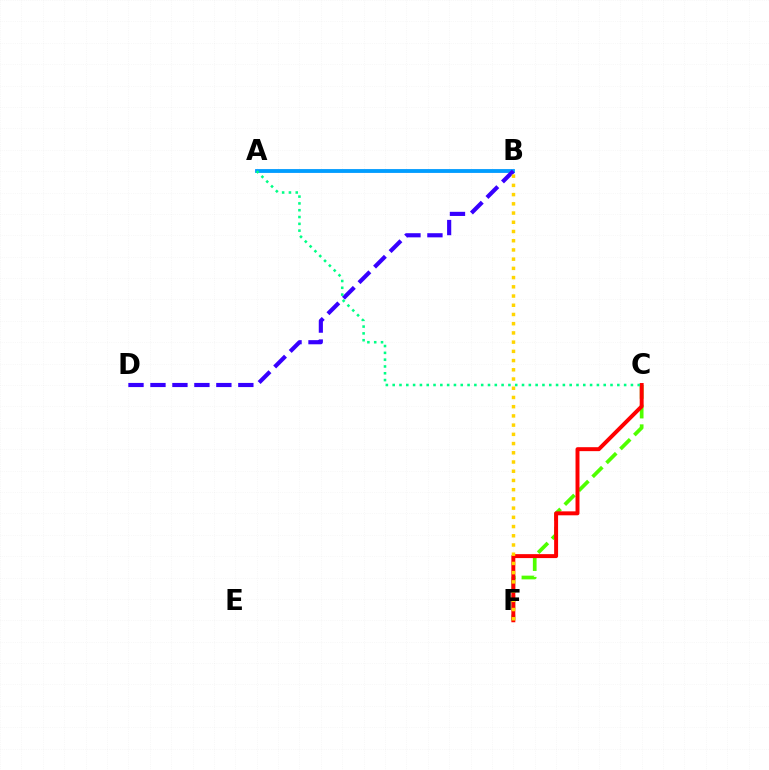{('A', 'B'): [{'color': '#ff00ed', 'line_style': 'solid', 'thickness': 1.63}, {'color': '#009eff', 'line_style': 'solid', 'thickness': 2.74}], ('B', 'D'): [{'color': '#3700ff', 'line_style': 'dashed', 'thickness': 2.98}], ('C', 'F'): [{'color': '#4fff00', 'line_style': 'dashed', 'thickness': 2.67}, {'color': '#ff0000', 'line_style': 'solid', 'thickness': 2.84}], ('A', 'C'): [{'color': '#00ff86', 'line_style': 'dotted', 'thickness': 1.85}], ('B', 'F'): [{'color': '#ffd500', 'line_style': 'dotted', 'thickness': 2.51}]}